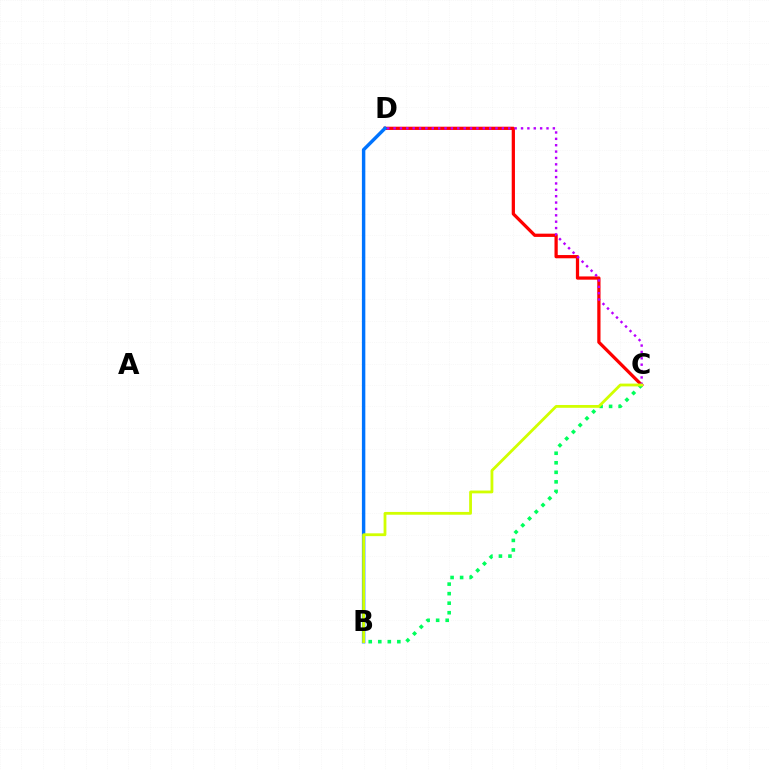{('C', 'D'): [{'color': '#ff0000', 'line_style': 'solid', 'thickness': 2.34}, {'color': '#b900ff', 'line_style': 'dotted', 'thickness': 1.73}], ('B', 'C'): [{'color': '#00ff5c', 'line_style': 'dotted', 'thickness': 2.59}, {'color': '#d1ff00', 'line_style': 'solid', 'thickness': 2.02}], ('B', 'D'): [{'color': '#0074ff', 'line_style': 'solid', 'thickness': 2.47}]}